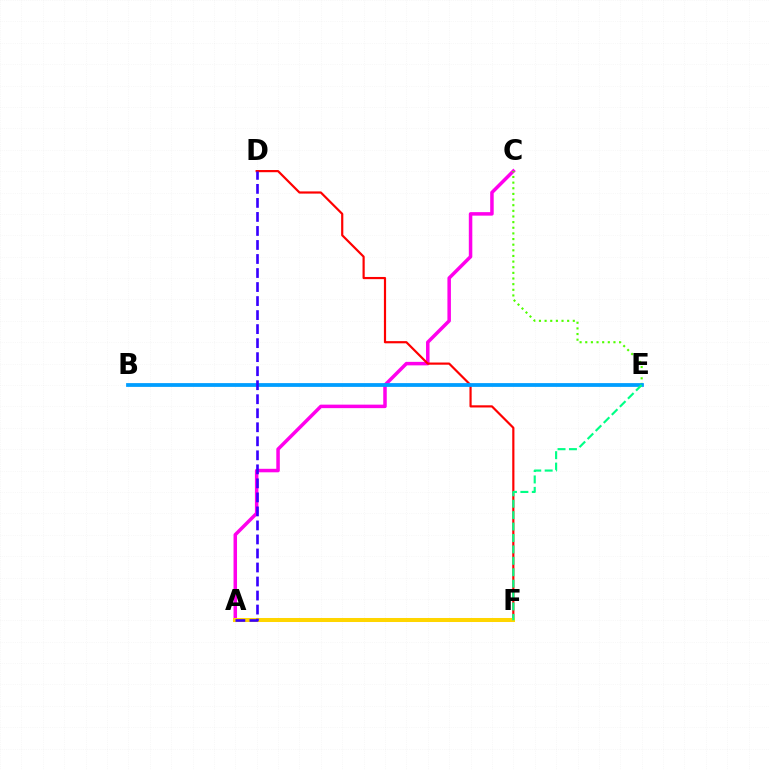{('A', 'C'): [{'color': '#ff00ed', 'line_style': 'solid', 'thickness': 2.52}], ('D', 'F'): [{'color': '#ff0000', 'line_style': 'solid', 'thickness': 1.57}], ('A', 'F'): [{'color': '#ffd500', 'line_style': 'solid', 'thickness': 2.89}], ('C', 'E'): [{'color': '#4fff00', 'line_style': 'dotted', 'thickness': 1.53}], ('B', 'E'): [{'color': '#009eff', 'line_style': 'solid', 'thickness': 2.72}], ('A', 'D'): [{'color': '#3700ff', 'line_style': 'dashed', 'thickness': 1.9}], ('E', 'F'): [{'color': '#00ff86', 'line_style': 'dashed', 'thickness': 1.55}]}